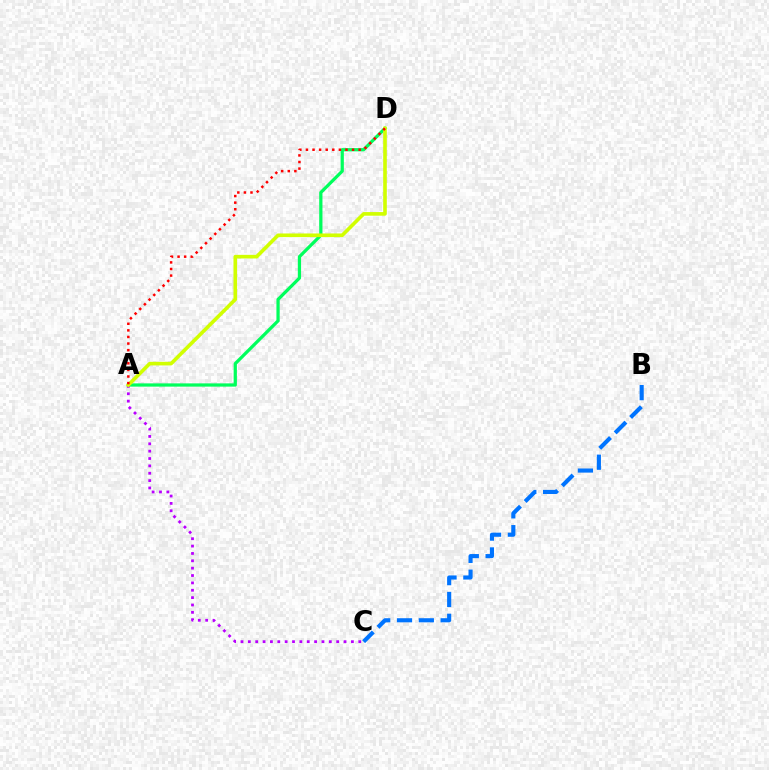{('A', 'D'): [{'color': '#00ff5c', 'line_style': 'solid', 'thickness': 2.33}, {'color': '#d1ff00', 'line_style': 'solid', 'thickness': 2.61}, {'color': '#ff0000', 'line_style': 'dotted', 'thickness': 1.79}], ('B', 'C'): [{'color': '#0074ff', 'line_style': 'dashed', 'thickness': 2.97}], ('A', 'C'): [{'color': '#b900ff', 'line_style': 'dotted', 'thickness': 2.0}]}